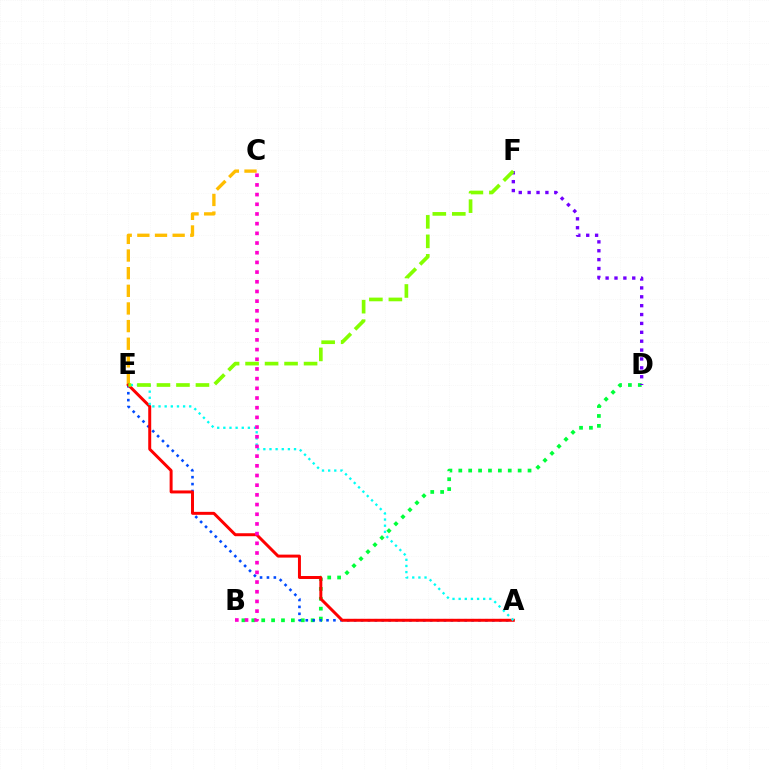{('C', 'E'): [{'color': '#ffbd00', 'line_style': 'dashed', 'thickness': 2.4}], ('B', 'D'): [{'color': '#00ff39', 'line_style': 'dotted', 'thickness': 2.69}], ('D', 'F'): [{'color': '#7200ff', 'line_style': 'dotted', 'thickness': 2.41}], ('A', 'E'): [{'color': '#004bff', 'line_style': 'dotted', 'thickness': 1.88}, {'color': '#ff0000', 'line_style': 'solid', 'thickness': 2.14}, {'color': '#00fff6', 'line_style': 'dotted', 'thickness': 1.67}], ('B', 'C'): [{'color': '#ff00cf', 'line_style': 'dotted', 'thickness': 2.63}], ('E', 'F'): [{'color': '#84ff00', 'line_style': 'dashed', 'thickness': 2.65}]}